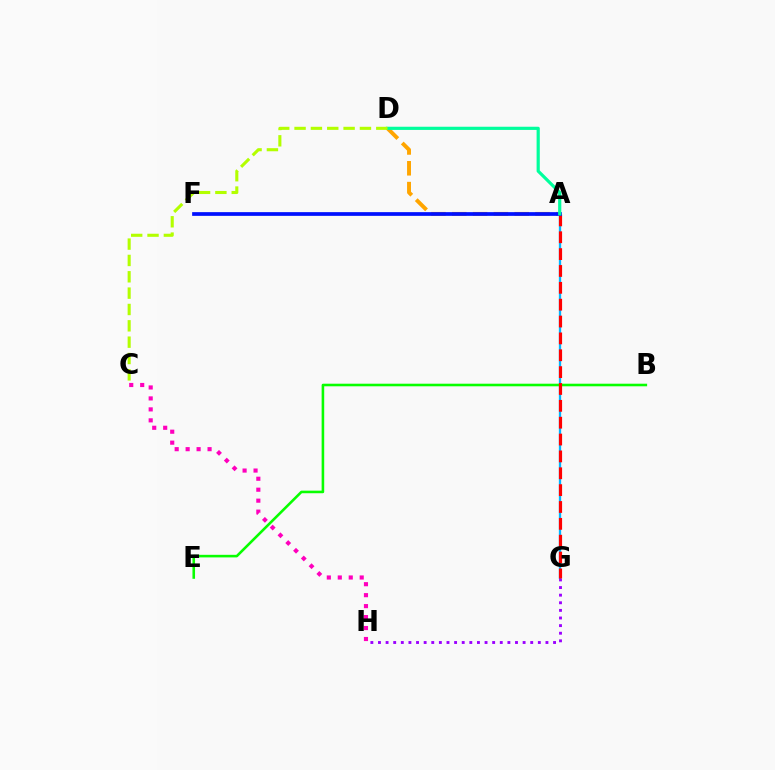{('A', 'G'): [{'color': '#00b5ff', 'line_style': 'solid', 'thickness': 1.65}, {'color': '#ff0000', 'line_style': 'dashed', 'thickness': 2.29}], ('G', 'H'): [{'color': '#9b00ff', 'line_style': 'dotted', 'thickness': 2.07}], ('B', 'E'): [{'color': '#08ff00', 'line_style': 'solid', 'thickness': 1.86}], ('C', 'H'): [{'color': '#ff00bd', 'line_style': 'dotted', 'thickness': 2.98}], ('A', 'D'): [{'color': '#ffa500', 'line_style': 'dashed', 'thickness': 2.83}, {'color': '#00ff9d', 'line_style': 'solid', 'thickness': 2.29}], ('A', 'F'): [{'color': '#0010ff', 'line_style': 'solid', 'thickness': 2.67}], ('C', 'D'): [{'color': '#b3ff00', 'line_style': 'dashed', 'thickness': 2.22}]}